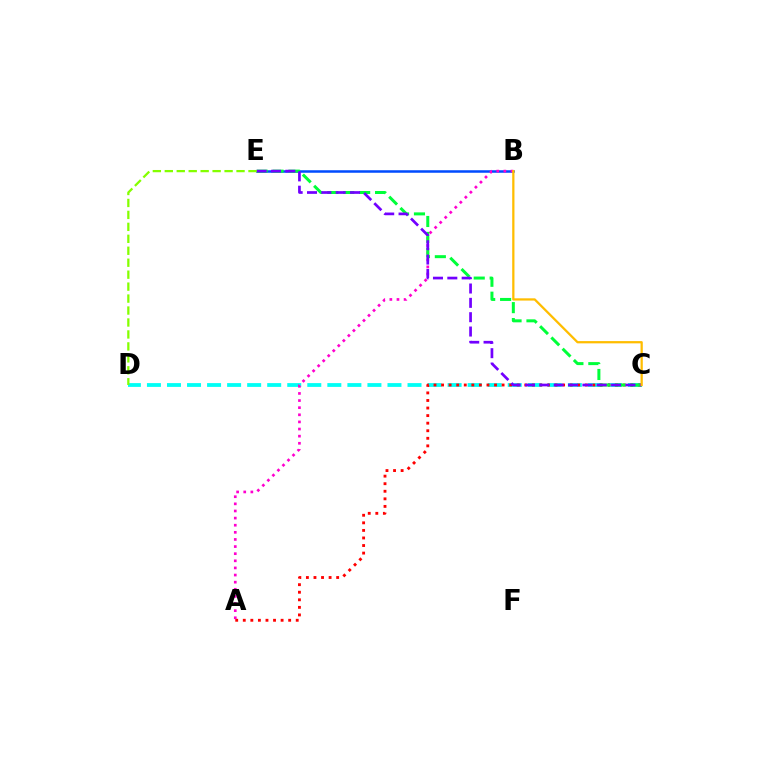{('C', 'D'): [{'color': '#00fff6', 'line_style': 'dashed', 'thickness': 2.72}], ('B', 'E'): [{'color': '#004bff', 'line_style': 'solid', 'thickness': 1.81}], ('A', 'C'): [{'color': '#ff0000', 'line_style': 'dotted', 'thickness': 2.06}], ('A', 'B'): [{'color': '#ff00cf', 'line_style': 'dotted', 'thickness': 1.93}], ('C', 'E'): [{'color': '#00ff39', 'line_style': 'dashed', 'thickness': 2.16}, {'color': '#7200ff', 'line_style': 'dashed', 'thickness': 1.95}], ('B', 'C'): [{'color': '#ffbd00', 'line_style': 'solid', 'thickness': 1.63}], ('D', 'E'): [{'color': '#84ff00', 'line_style': 'dashed', 'thickness': 1.62}]}